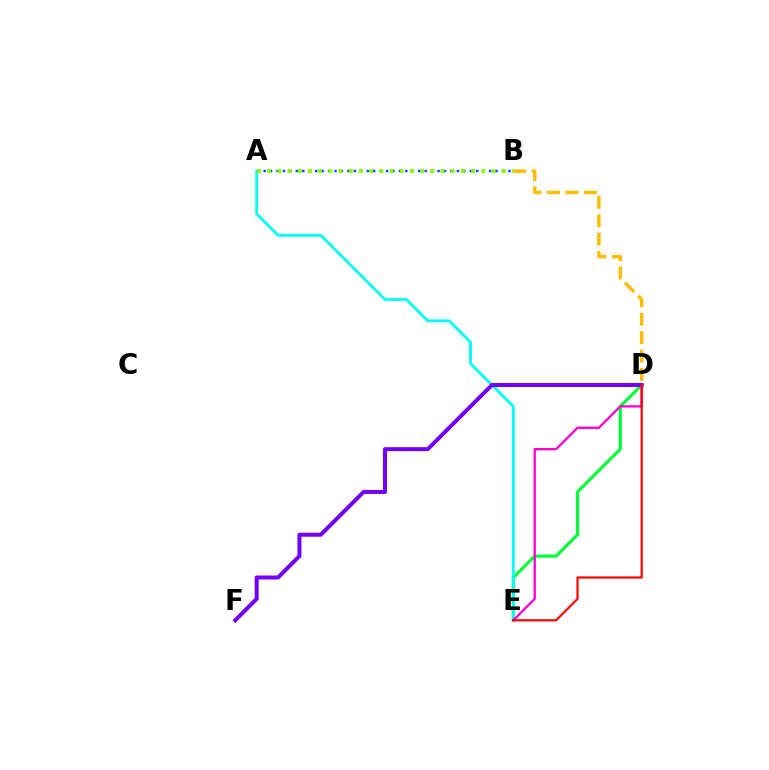{('D', 'E'): [{'color': '#00ff39', 'line_style': 'solid', 'thickness': 2.31}, {'color': '#ff00cf', 'line_style': 'solid', 'thickness': 1.67}, {'color': '#ff0000', 'line_style': 'solid', 'thickness': 1.57}], ('A', 'E'): [{'color': '#00fff6', 'line_style': 'solid', 'thickness': 2.04}], ('D', 'F'): [{'color': '#7200ff', 'line_style': 'solid', 'thickness': 2.86}], ('A', 'B'): [{'color': '#004bff', 'line_style': 'dotted', 'thickness': 1.75}, {'color': '#84ff00', 'line_style': 'dotted', 'thickness': 2.77}], ('B', 'D'): [{'color': '#ffbd00', 'line_style': 'dashed', 'thickness': 2.5}]}